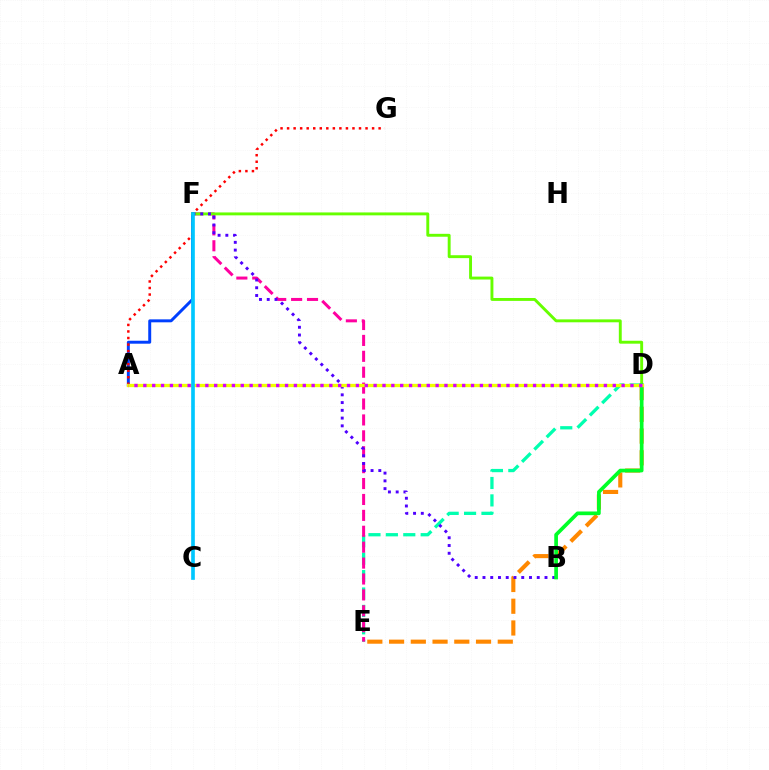{('A', 'F'): [{'color': '#003fff', 'line_style': 'solid', 'thickness': 2.13}], ('A', 'G'): [{'color': '#ff0000', 'line_style': 'dotted', 'thickness': 1.78}], ('D', 'E'): [{'color': '#00ffaf', 'line_style': 'dashed', 'thickness': 2.37}, {'color': '#ff8800', 'line_style': 'dashed', 'thickness': 2.95}], ('E', 'F'): [{'color': '#ff00a0', 'line_style': 'dashed', 'thickness': 2.16}], ('D', 'F'): [{'color': '#66ff00', 'line_style': 'solid', 'thickness': 2.1}], ('B', 'F'): [{'color': '#4f00ff', 'line_style': 'dotted', 'thickness': 2.11}], ('B', 'D'): [{'color': '#00ff27', 'line_style': 'solid', 'thickness': 2.66}], ('A', 'D'): [{'color': '#eeff00', 'line_style': 'solid', 'thickness': 2.38}, {'color': '#d600ff', 'line_style': 'dotted', 'thickness': 2.41}], ('C', 'F'): [{'color': '#00c7ff', 'line_style': 'solid', 'thickness': 2.64}]}